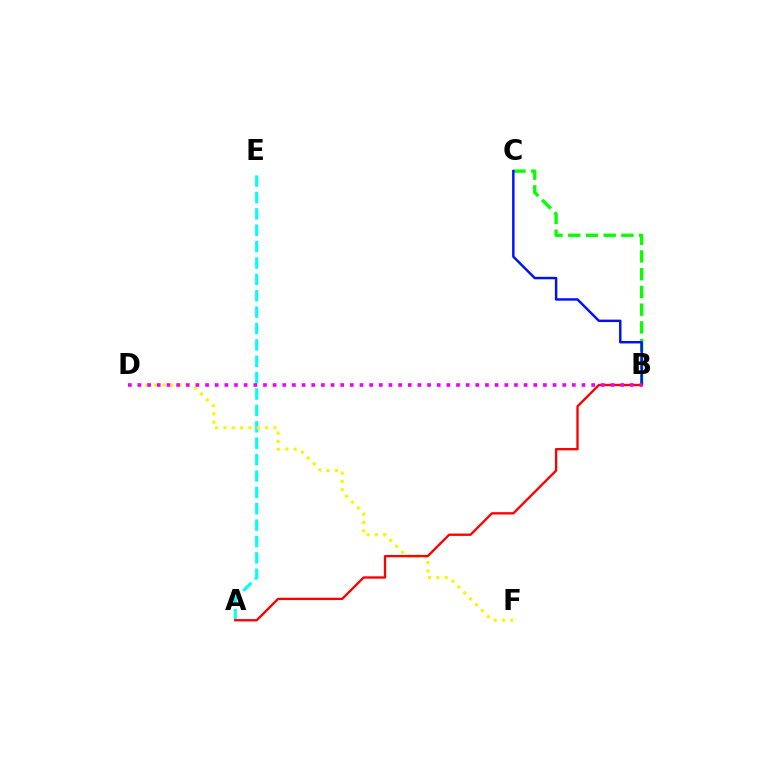{('A', 'E'): [{'color': '#00fff6', 'line_style': 'dashed', 'thickness': 2.23}], ('D', 'F'): [{'color': '#fcf500', 'line_style': 'dotted', 'thickness': 2.26}], ('B', 'C'): [{'color': '#08ff00', 'line_style': 'dashed', 'thickness': 2.41}, {'color': '#0010ff', 'line_style': 'solid', 'thickness': 1.77}], ('A', 'B'): [{'color': '#ff0000', 'line_style': 'solid', 'thickness': 1.69}], ('B', 'D'): [{'color': '#ee00ff', 'line_style': 'dotted', 'thickness': 2.62}]}